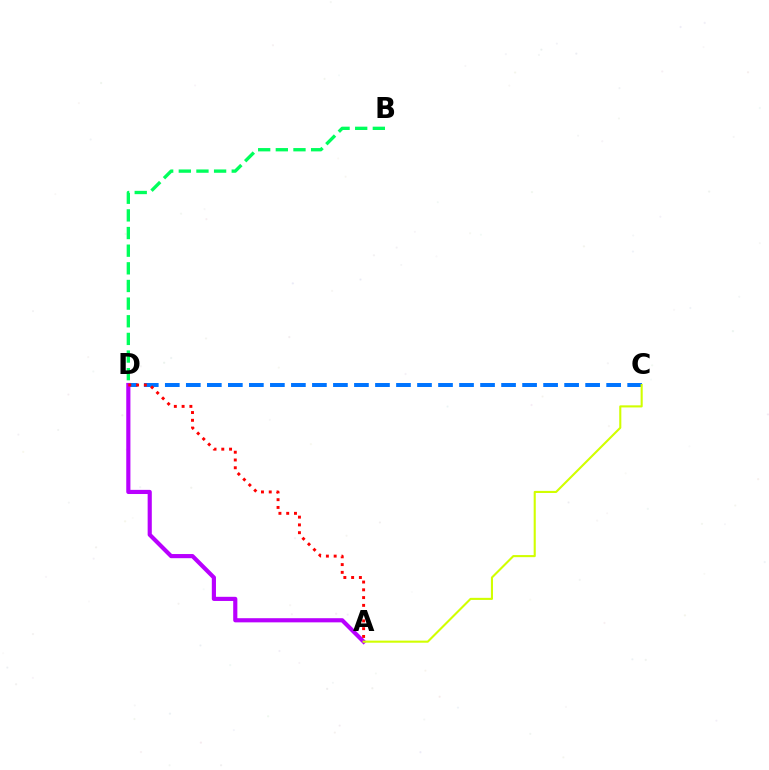{('B', 'D'): [{'color': '#00ff5c', 'line_style': 'dashed', 'thickness': 2.4}], ('C', 'D'): [{'color': '#0074ff', 'line_style': 'dashed', 'thickness': 2.86}], ('A', 'D'): [{'color': '#b900ff', 'line_style': 'solid', 'thickness': 2.99}, {'color': '#ff0000', 'line_style': 'dotted', 'thickness': 2.11}], ('A', 'C'): [{'color': '#d1ff00', 'line_style': 'solid', 'thickness': 1.51}]}